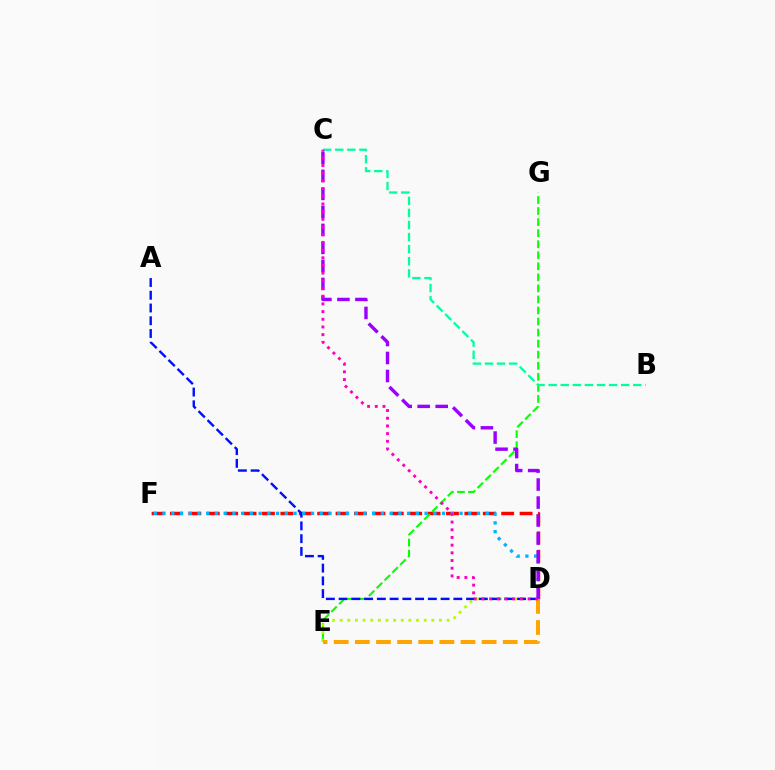{('D', 'F'): [{'color': '#ff0000', 'line_style': 'dashed', 'thickness': 2.5}, {'color': '#00b5ff', 'line_style': 'dotted', 'thickness': 2.37}], ('E', 'G'): [{'color': '#08ff00', 'line_style': 'dashed', 'thickness': 1.5}], ('D', 'E'): [{'color': '#b3ff00', 'line_style': 'dotted', 'thickness': 2.08}, {'color': '#ffa500', 'line_style': 'dashed', 'thickness': 2.87}], ('A', 'D'): [{'color': '#0010ff', 'line_style': 'dashed', 'thickness': 1.73}], ('B', 'C'): [{'color': '#00ff9d', 'line_style': 'dashed', 'thickness': 1.64}], ('C', 'D'): [{'color': '#9b00ff', 'line_style': 'dashed', 'thickness': 2.45}, {'color': '#ff00bd', 'line_style': 'dotted', 'thickness': 2.09}]}